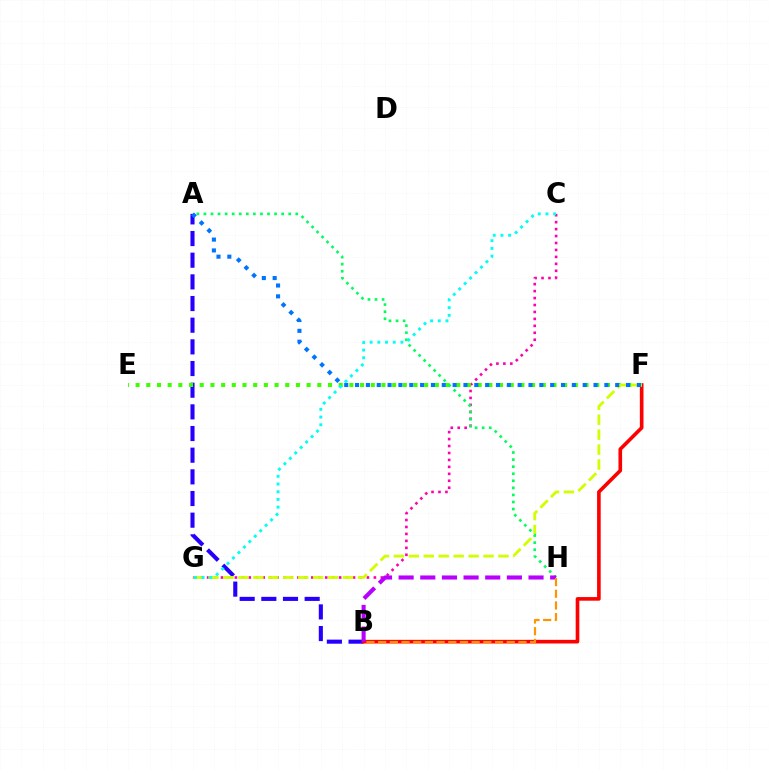{('A', 'B'): [{'color': '#2500ff', 'line_style': 'dashed', 'thickness': 2.94}], ('C', 'G'): [{'color': '#ff00ac', 'line_style': 'dotted', 'thickness': 1.89}, {'color': '#00fff6', 'line_style': 'dotted', 'thickness': 2.09}], ('B', 'F'): [{'color': '#ff0000', 'line_style': 'solid', 'thickness': 2.62}], ('E', 'F'): [{'color': '#3dff00', 'line_style': 'dotted', 'thickness': 2.9}], ('F', 'G'): [{'color': '#d1ff00', 'line_style': 'dashed', 'thickness': 2.03}], ('A', 'H'): [{'color': '#00ff5c', 'line_style': 'dotted', 'thickness': 1.92}], ('B', 'H'): [{'color': '#b900ff', 'line_style': 'dashed', 'thickness': 2.94}, {'color': '#ff9400', 'line_style': 'dashed', 'thickness': 1.59}], ('A', 'F'): [{'color': '#0074ff', 'line_style': 'dotted', 'thickness': 2.95}]}